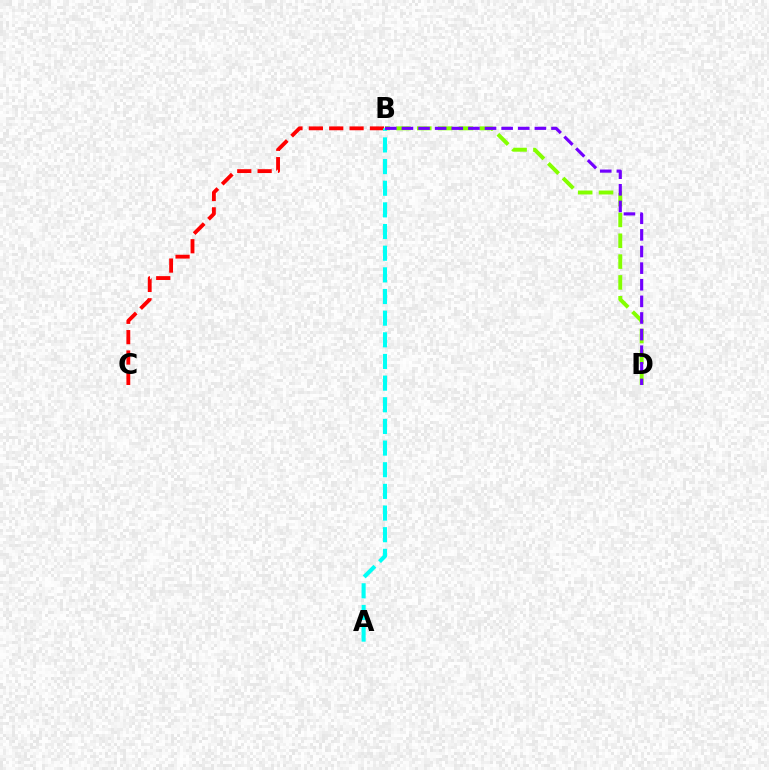{('B', 'D'): [{'color': '#84ff00', 'line_style': 'dashed', 'thickness': 2.83}, {'color': '#7200ff', 'line_style': 'dashed', 'thickness': 2.26}], ('B', 'C'): [{'color': '#ff0000', 'line_style': 'dashed', 'thickness': 2.77}], ('A', 'B'): [{'color': '#00fff6', 'line_style': 'dashed', 'thickness': 2.94}]}